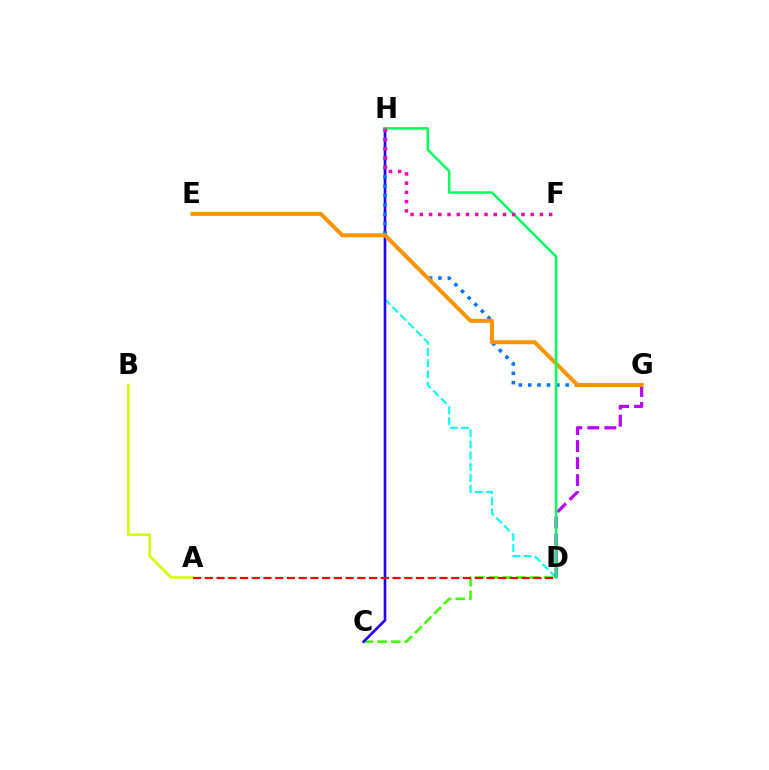{('D', 'H'): [{'color': '#00fff6', 'line_style': 'dashed', 'thickness': 1.52}, {'color': '#00ff5c', 'line_style': 'solid', 'thickness': 1.79}], ('A', 'B'): [{'color': '#d1ff00', 'line_style': 'solid', 'thickness': 1.91}], ('C', 'D'): [{'color': '#3dff00', 'line_style': 'dashed', 'thickness': 1.86}], ('D', 'G'): [{'color': '#b900ff', 'line_style': 'dashed', 'thickness': 2.31}], ('C', 'H'): [{'color': '#2500ff', 'line_style': 'solid', 'thickness': 1.91}], ('G', 'H'): [{'color': '#0074ff', 'line_style': 'dotted', 'thickness': 2.54}], ('E', 'G'): [{'color': '#ff9400', 'line_style': 'solid', 'thickness': 2.87}], ('A', 'D'): [{'color': '#ff0000', 'line_style': 'dashed', 'thickness': 1.59}], ('F', 'H'): [{'color': '#ff00ac', 'line_style': 'dotted', 'thickness': 2.51}]}